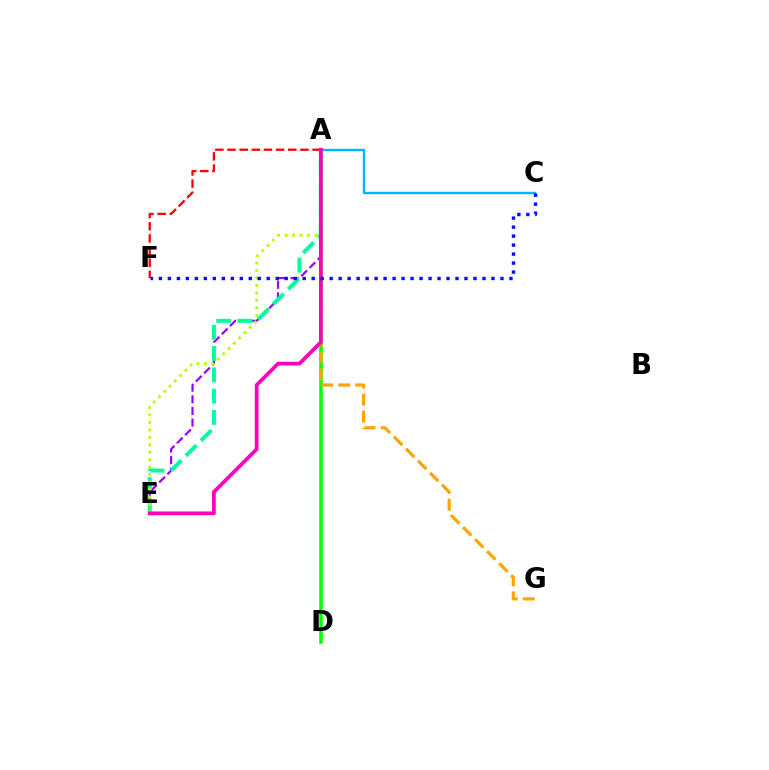{('A', 'E'): [{'color': '#9b00ff', 'line_style': 'dashed', 'thickness': 1.58}, {'color': '#00ff9d', 'line_style': 'dashed', 'thickness': 2.89}, {'color': '#b3ff00', 'line_style': 'dotted', 'thickness': 2.03}, {'color': '#ff00bd', 'line_style': 'solid', 'thickness': 2.69}], ('A', 'D'): [{'color': '#08ff00', 'line_style': 'solid', 'thickness': 2.55}], ('A', 'G'): [{'color': '#ffa500', 'line_style': 'dashed', 'thickness': 2.31}], ('A', 'C'): [{'color': '#00b5ff', 'line_style': 'solid', 'thickness': 1.73}], ('A', 'F'): [{'color': '#ff0000', 'line_style': 'dashed', 'thickness': 1.65}], ('C', 'F'): [{'color': '#0010ff', 'line_style': 'dotted', 'thickness': 2.44}]}